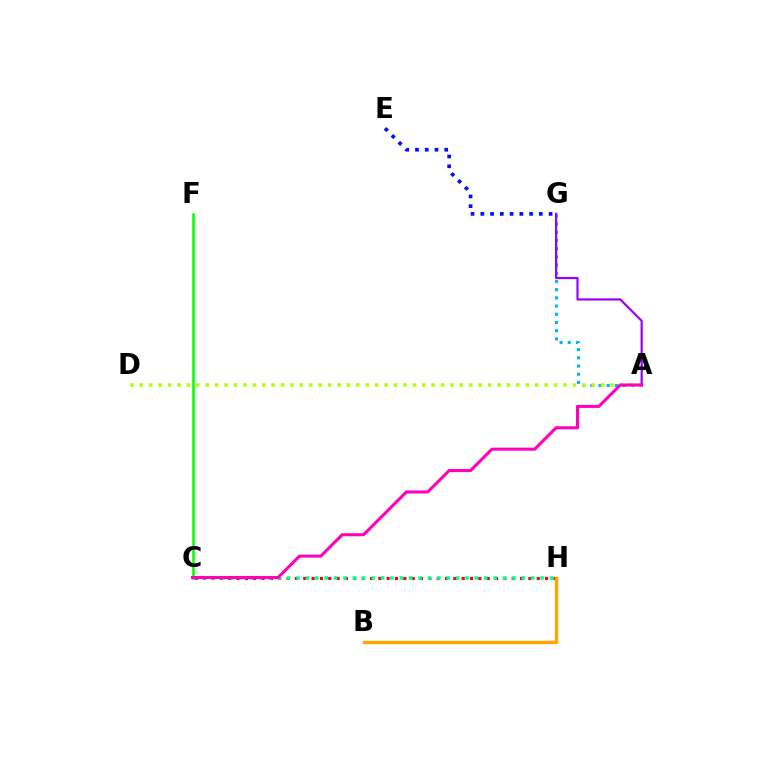{('C', 'F'): [{'color': '#08ff00', 'line_style': 'solid', 'thickness': 1.85}], ('C', 'H'): [{'color': '#ff0000', 'line_style': 'dotted', 'thickness': 2.27}, {'color': '#00ff9d', 'line_style': 'dotted', 'thickness': 2.55}], ('A', 'G'): [{'color': '#00b5ff', 'line_style': 'dotted', 'thickness': 2.23}, {'color': '#9b00ff', 'line_style': 'solid', 'thickness': 1.59}], ('A', 'D'): [{'color': '#b3ff00', 'line_style': 'dotted', 'thickness': 2.56}], ('E', 'G'): [{'color': '#0010ff', 'line_style': 'dotted', 'thickness': 2.65}], ('B', 'H'): [{'color': '#ffa500', 'line_style': 'solid', 'thickness': 2.44}], ('A', 'C'): [{'color': '#ff00bd', 'line_style': 'solid', 'thickness': 2.2}]}